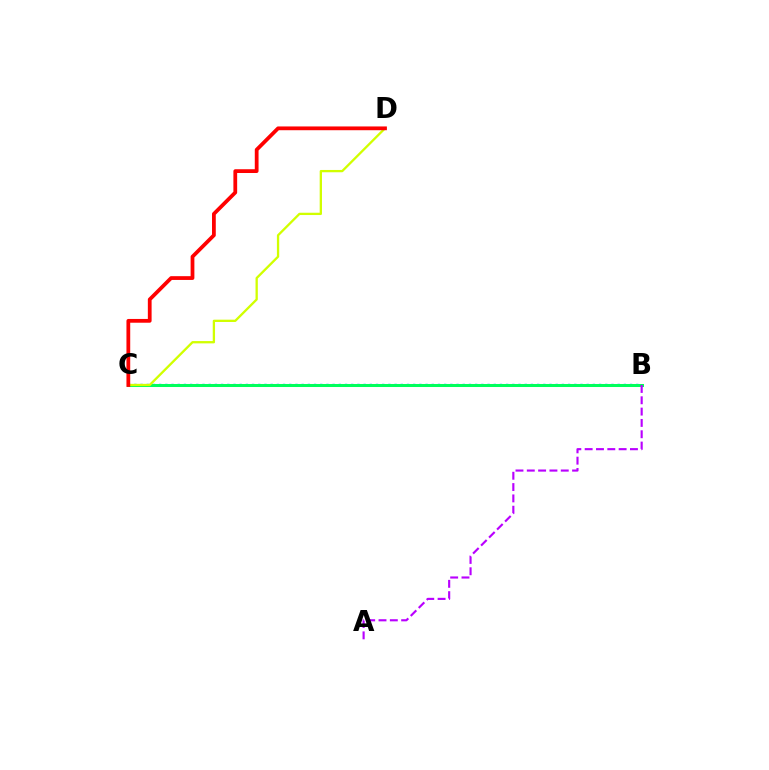{('B', 'C'): [{'color': '#0074ff', 'line_style': 'dotted', 'thickness': 1.68}, {'color': '#00ff5c', 'line_style': 'solid', 'thickness': 2.17}], ('C', 'D'): [{'color': '#d1ff00', 'line_style': 'solid', 'thickness': 1.66}, {'color': '#ff0000', 'line_style': 'solid', 'thickness': 2.71}], ('A', 'B'): [{'color': '#b900ff', 'line_style': 'dashed', 'thickness': 1.54}]}